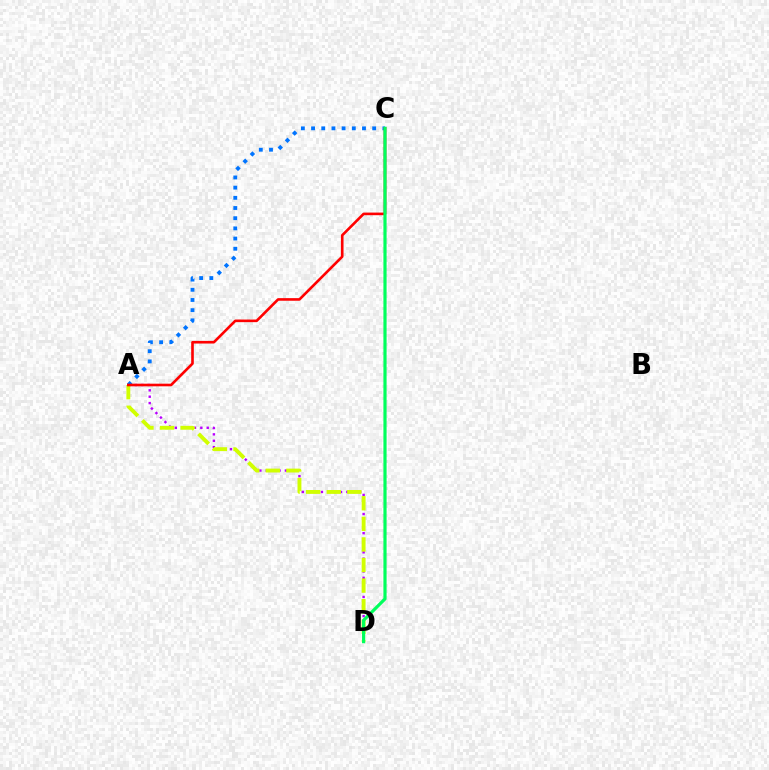{('A', 'D'): [{'color': '#b900ff', 'line_style': 'dotted', 'thickness': 1.73}, {'color': '#d1ff00', 'line_style': 'dashed', 'thickness': 2.8}], ('A', 'C'): [{'color': '#0074ff', 'line_style': 'dotted', 'thickness': 2.77}, {'color': '#ff0000', 'line_style': 'solid', 'thickness': 1.89}], ('C', 'D'): [{'color': '#00ff5c', 'line_style': 'solid', 'thickness': 2.29}]}